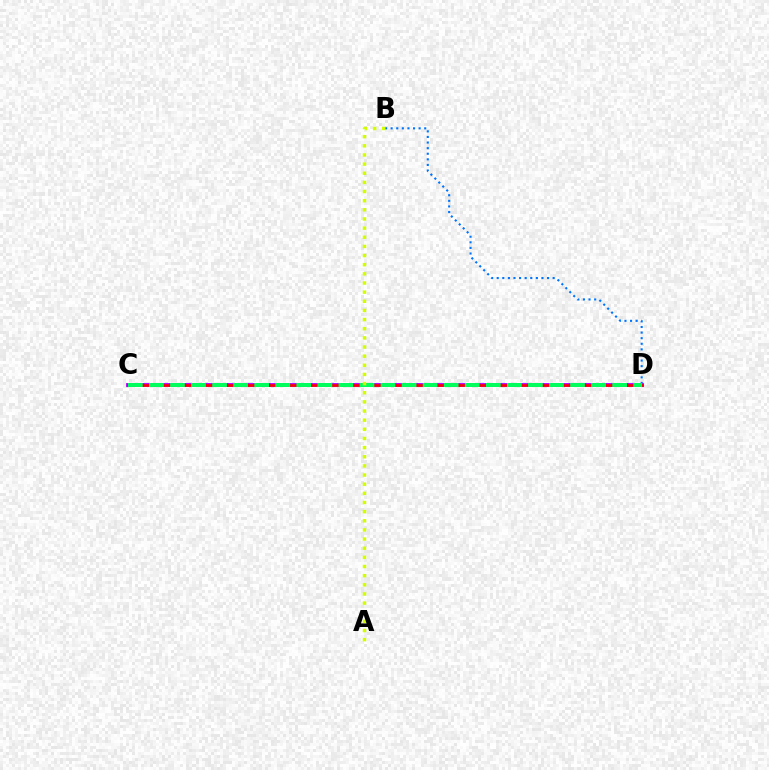{('B', 'D'): [{'color': '#0074ff', 'line_style': 'dotted', 'thickness': 1.52}], ('C', 'D'): [{'color': '#b900ff', 'line_style': 'solid', 'thickness': 2.8}, {'color': '#ff0000', 'line_style': 'solid', 'thickness': 1.88}, {'color': '#00ff5c', 'line_style': 'dashed', 'thickness': 2.86}], ('A', 'B'): [{'color': '#d1ff00', 'line_style': 'dotted', 'thickness': 2.48}]}